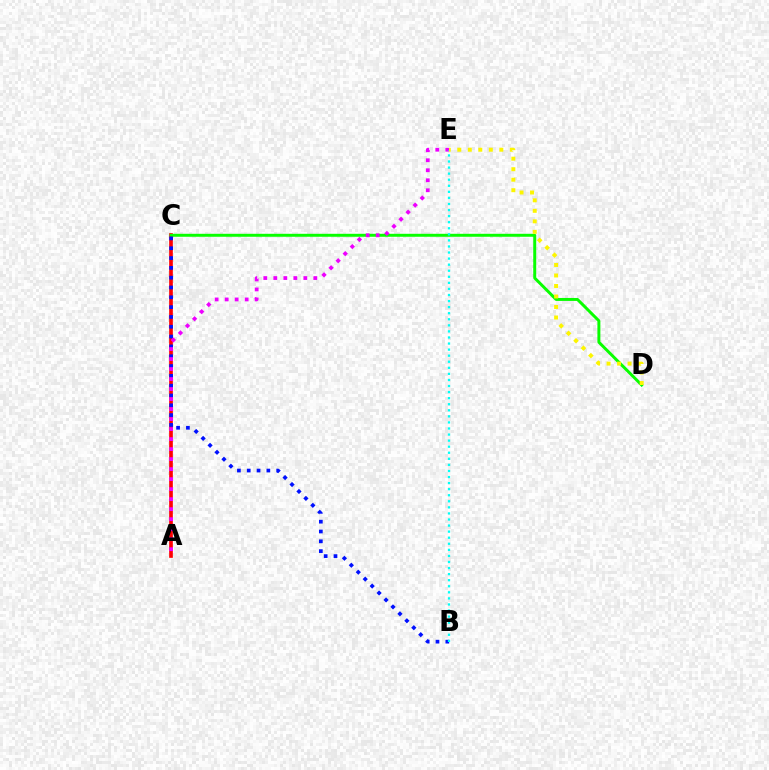{('A', 'C'): [{'color': '#ff0000', 'line_style': 'solid', 'thickness': 2.64}], ('C', 'D'): [{'color': '#08ff00', 'line_style': 'solid', 'thickness': 2.14}], ('B', 'C'): [{'color': '#0010ff', 'line_style': 'dotted', 'thickness': 2.67}], ('A', 'E'): [{'color': '#ee00ff', 'line_style': 'dotted', 'thickness': 2.72}], ('B', 'E'): [{'color': '#00fff6', 'line_style': 'dotted', 'thickness': 1.65}], ('D', 'E'): [{'color': '#fcf500', 'line_style': 'dotted', 'thickness': 2.85}]}